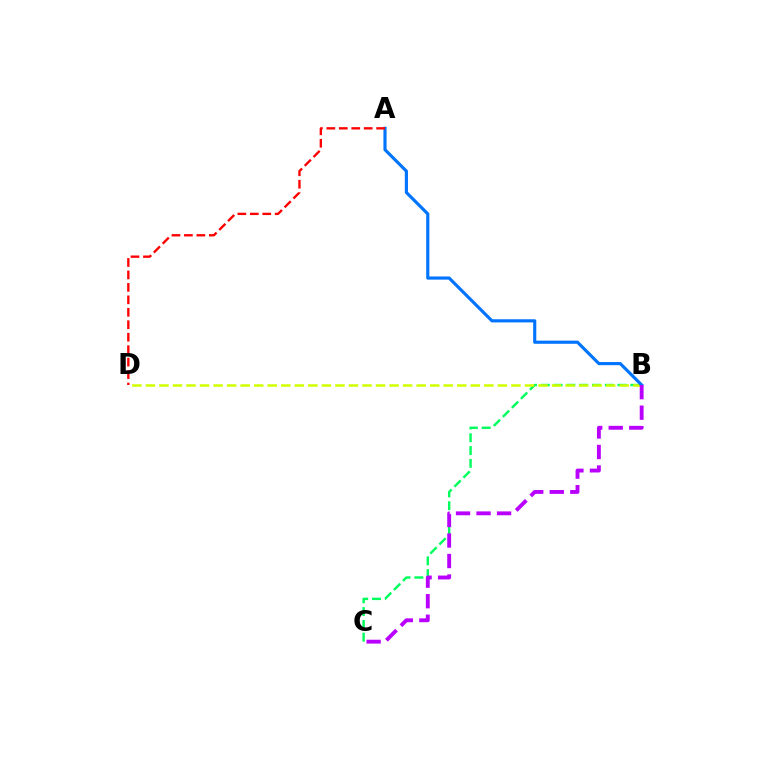{('B', 'C'): [{'color': '#00ff5c', 'line_style': 'dashed', 'thickness': 1.74}, {'color': '#b900ff', 'line_style': 'dashed', 'thickness': 2.79}], ('B', 'D'): [{'color': '#d1ff00', 'line_style': 'dashed', 'thickness': 1.84}], ('A', 'B'): [{'color': '#0074ff', 'line_style': 'solid', 'thickness': 2.27}], ('A', 'D'): [{'color': '#ff0000', 'line_style': 'dashed', 'thickness': 1.69}]}